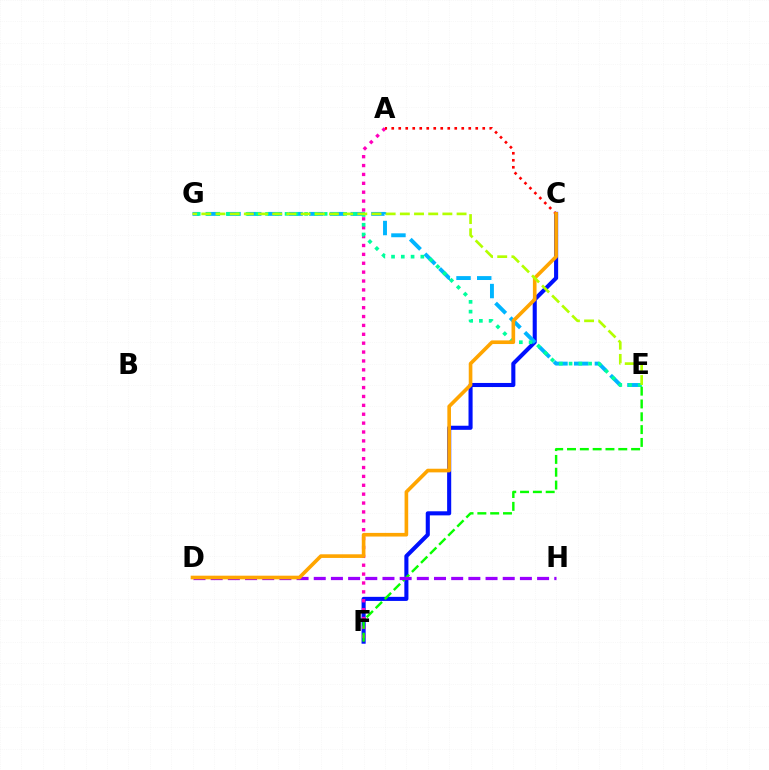{('C', 'F'): [{'color': '#0010ff', 'line_style': 'solid', 'thickness': 2.94}], ('A', 'F'): [{'color': '#ff00bd', 'line_style': 'dotted', 'thickness': 2.41}], ('E', 'G'): [{'color': '#00b5ff', 'line_style': 'dashed', 'thickness': 2.81}, {'color': '#00ff9d', 'line_style': 'dotted', 'thickness': 2.65}, {'color': '#b3ff00', 'line_style': 'dashed', 'thickness': 1.93}], ('A', 'C'): [{'color': '#ff0000', 'line_style': 'dotted', 'thickness': 1.9}], ('E', 'F'): [{'color': '#08ff00', 'line_style': 'dashed', 'thickness': 1.74}], ('D', 'H'): [{'color': '#9b00ff', 'line_style': 'dashed', 'thickness': 2.33}], ('C', 'D'): [{'color': '#ffa500', 'line_style': 'solid', 'thickness': 2.62}]}